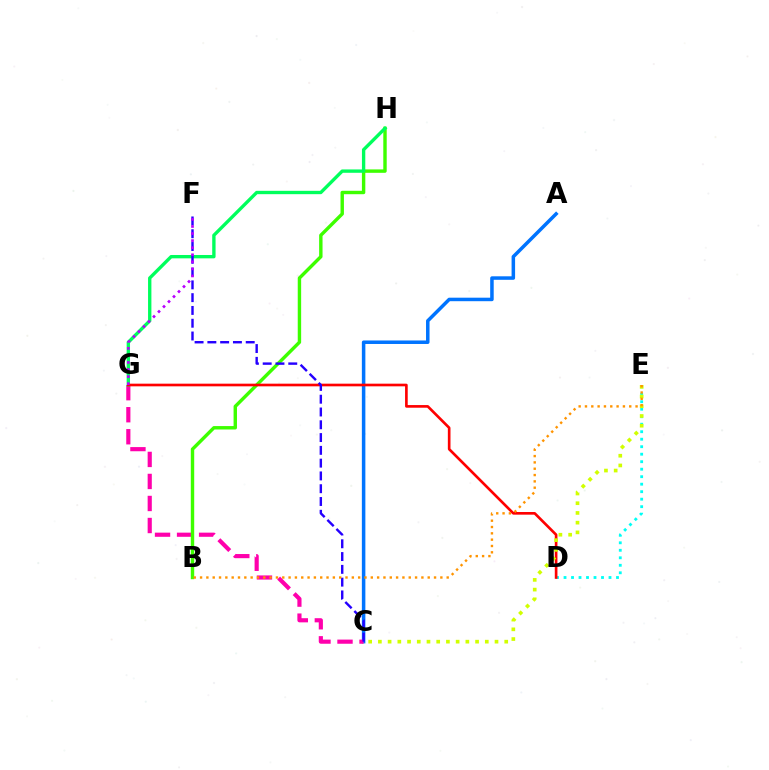{('A', 'C'): [{'color': '#0074ff', 'line_style': 'solid', 'thickness': 2.53}], ('C', 'G'): [{'color': '#ff00ac', 'line_style': 'dashed', 'thickness': 2.99}], ('B', 'H'): [{'color': '#3dff00', 'line_style': 'solid', 'thickness': 2.46}], ('D', 'E'): [{'color': '#00fff6', 'line_style': 'dotted', 'thickness': 2.04}], ('G', 'H'): [{'color': '#00ff5c', 'line_style': 'solid', 'thickness': 2.41}], ('D', 'G'): [{'color': '#ff0000', 'line_style': 'solid', 'thickness': 1.91}], ('C', 'F'): [{'color': '#2500ff', 'line_style': 'dashed', 'thickness': 1.74}], ('F', 'G'): [{'color': '#b900ff', 'line_style': 'dotted', 'thickness': 1.92}], ('C', 'E'): [{'color': '#d1ff00', 'line_style': 'dotted', 'thickness': 2.64}], ('B', 'E'): [{'color': '#ff9400', 'line_style': 'dotted', 'thickness': 1.72}]}